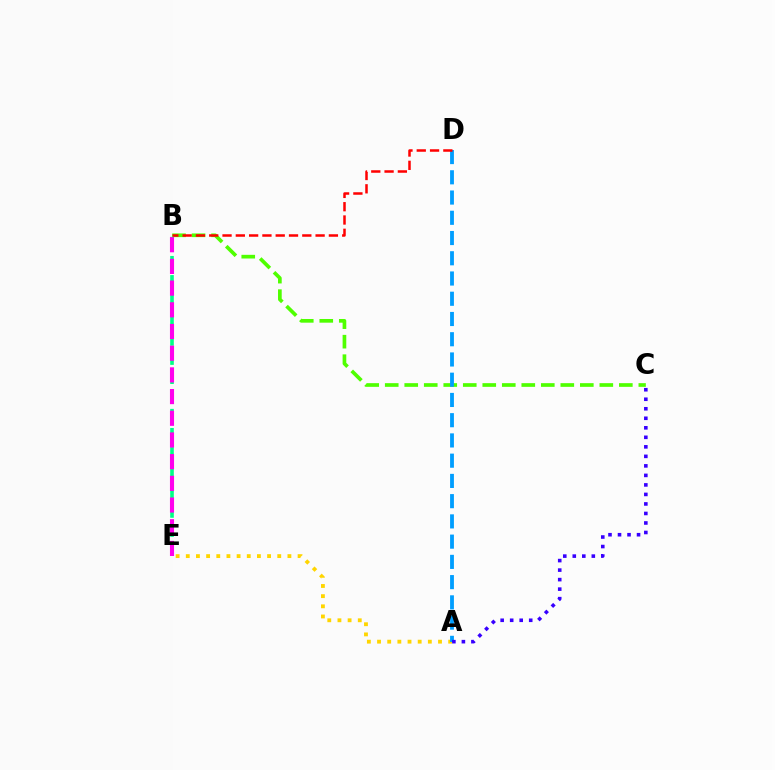{('A', 'E'): [{'color': '#ffd500', 'line_style': 'dotted', 'thickness': 2.76}], ('B', 'C'): [{'color': '#4fff00', 'line_style': 'dashed', 'thickness': 2.65}], ('A', 'D'): [{'color': '#009eff', 'line_style': 'dashed', 'thickness': 2.75}], ('B', 'D'): [{'color': '#ff0000', 'line_style': 'dashed', 'thickness': 1.81}], ('B', 'E'): [{'color': '#00ff86', 'line_style': 'dashed', 'thickness': 2.6}, {'color': '#ff00ed', 'line_style': 'dashed', 'thickness': 2.95}], ('A', 'C'): [{'color': '#3700ff', 'line_style': 'dotted', 'thickness': 2.59}]}